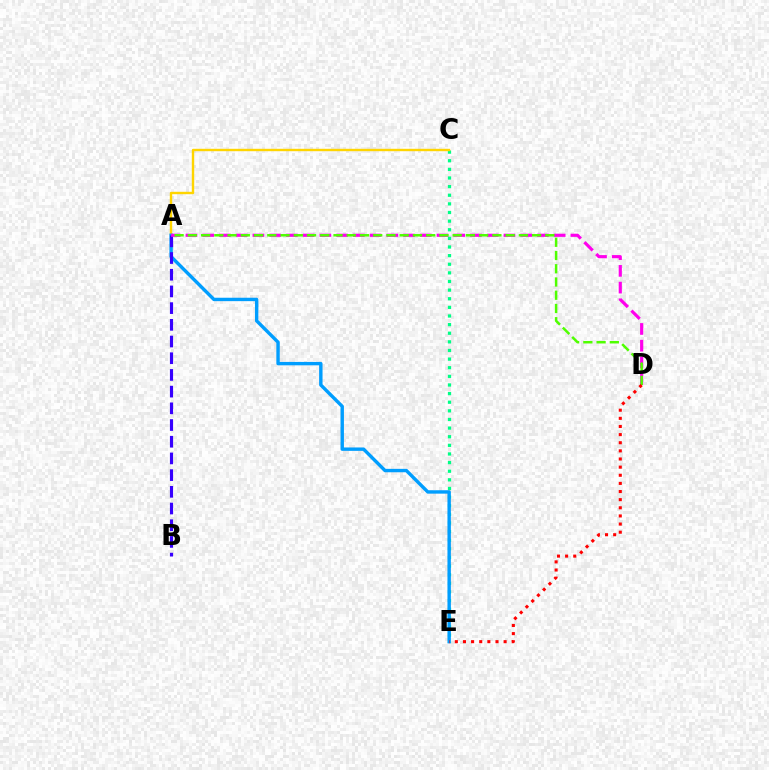{('C', 'E'): [{'color': '#00ff86', 'line_style': 'dotted', 'thickness': 2.34}], ('A', 'C'): [{'color': '#ffd500', 'line_style': 'solid', 'thickness': 1.73}], ('A', 'E'): [{'color': '#009eff', 'line_style': 'solid', 'thickness': 2.45}], ('A', 'B'): [{'color': '#3700ff', 'line_style': 'dashed', 'thickness': 2.27}], ('A', 'D'): [{'color': '#ff00ed', 'line_style': 'dashed', 'thickness': 2.27}, {'color': '#4fff00', 'line_style': 'dashed', 'thickness': 1.8}], ('D', 'E'): [{'color': '#ff0000', 'line_style': 'dotted', 'thickness': 2.21}]}